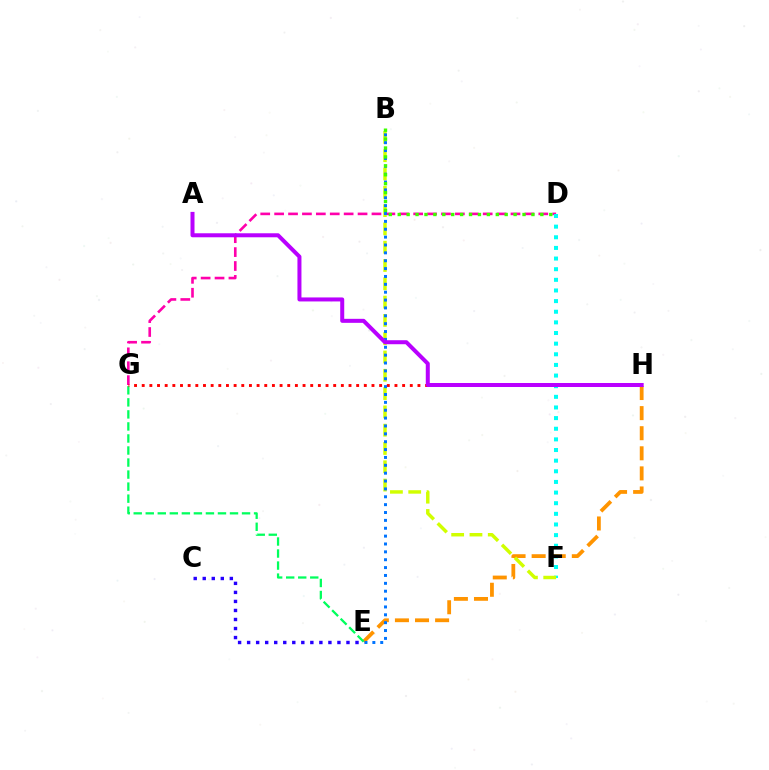{('D', 'G'): [{'color': '#ff00ac', 'line_style': 'dashed', 'thickness': 1.89}], ('D', 'F'): [{'color': '#00fff6', 'line_style': 'dotted', 'thickness': 2.89}], ('C', 'E'): [{'color': '#2500ff', 'line_style': 'dotted', 'thickness': 2.45}], ('E', 'H'): [{'color': '#ff9400', 'line_style': 'dashed', 'thickness': 2.73}], ('E', 'G'): [{'color': '#00ff5c', 'line_style': 'dashed', 'thickness': 1.64}], ('B', 'F'): [{'color': '#d1ff00', 'line_style': 'dashed', 'thickness': 2.49}], ('G', 'H'): [{'color': '#ff0000', 'line_style': 'dotted', 'thickness': 2.08}], ('B', 'E'): [{'color': '#0074ff', 'line_style': 'dotted', 'thickness': 2.14}], ('B', 'D'): [{'color': '#3dff00', 'line_style': 'dotted', 'thickness': 2.42}], ('A', 'H'): [{'color': '#b900ff', 'line_style': 'solid', 'thickness': 2.89}]}